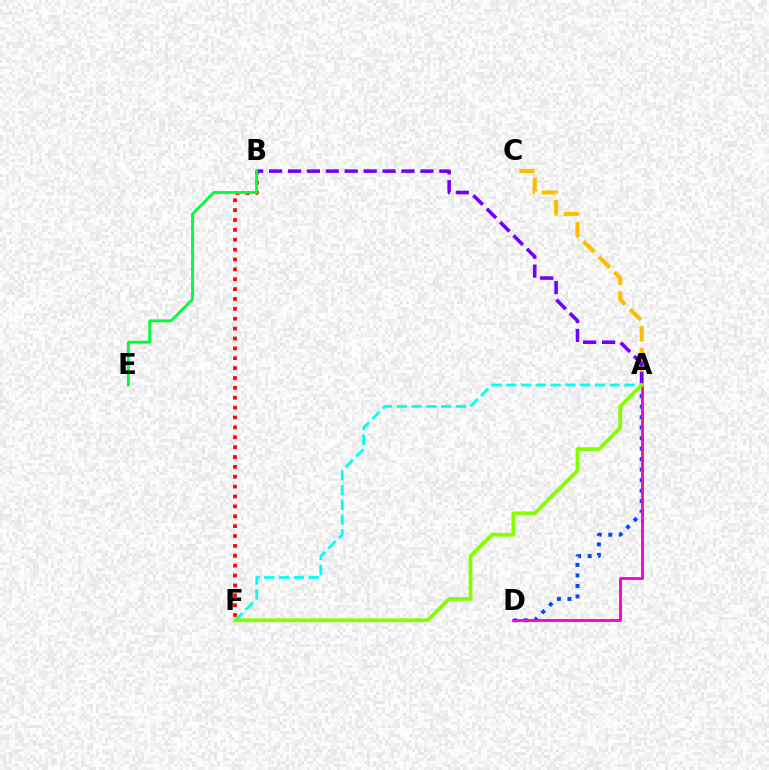{('A', 'C'): [{'color': '#ffbd00', 'line_style': 'dashed', 'thickness': 2.96}], ('B', 'F'): [{'color': '#ff0000', 'line_style': 'dotted', 'thickness': 2.68}], ('A', 'B'): [{'color': '#7200ff', 'line_style': 'dashed', 'thickness': 2.57}], ('A', 'D'): [{'color': '#004bff', 'line_style': 'dotted', 'thickness': 2.85}, {'color': '#ff00cf', 'line_style': 'solid', 'thickness': 2.06}], ('B', 'E'): [{'color': '#00ff39', 'line_style': 'solid', 'thickness': 2.09}], ('A', 'F'): [{'color': '#00fff6', 'line_style': 'dashed', 'thickness': 2.01}, {'color': '#84ff00', 'line_style': 'solid', 'thickness': 2.7}]}